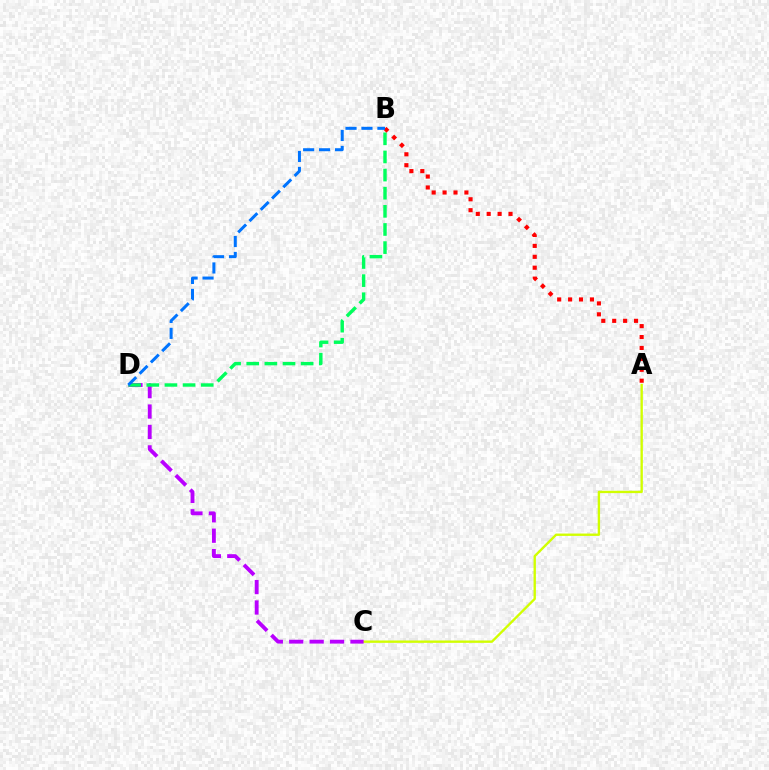{('A', 'C'): [{'color': '#d1ff00', 'line_style': 'solid', 'thickness': 1.7}], ('C', 'D'): [{'color': '#b900ff', 'line_style': 'dashed', 'thickness': 2.77}], ('B', 'D'): [{'color': '#00ff5c', 'line_style': 'dashed', 'thickness': 2.46}, {'color': '#0074ff', 'line_style': 'dashed', 'thickness': 2.17}], ('A', 'B'): [{'color': '#ff0000', 'line_style': 'dotted', 'thickness': 2.97}]}